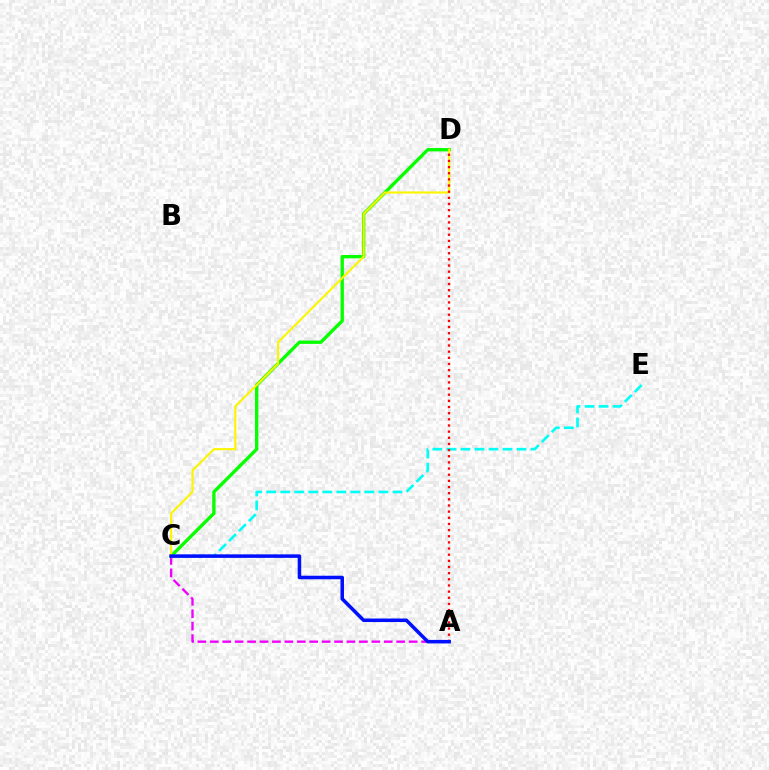{('A', 'C'): [{'color': '#ee00ff', 'line_style': 'dashed', 'thickness': 1.69}, {'color': '#0010ff', 'line_style': 'solid', 'thickness': 2.54}], ('C', 'D'): [{'color': '#08ff00', 'line_style': 'solid', 'thickness': 2.41}, {'color': '#fcf500', 'line_style': 'solid', 'thickness': 1.52}], ('C', 'E'): [{'color': '#00fff6', 'line_style': 'dashed', 'thickness': 1.91}], ('A', 'D'): [{'color': '#ff0000', 'line_style': 'dotted', 'thickness': 1.67}]}